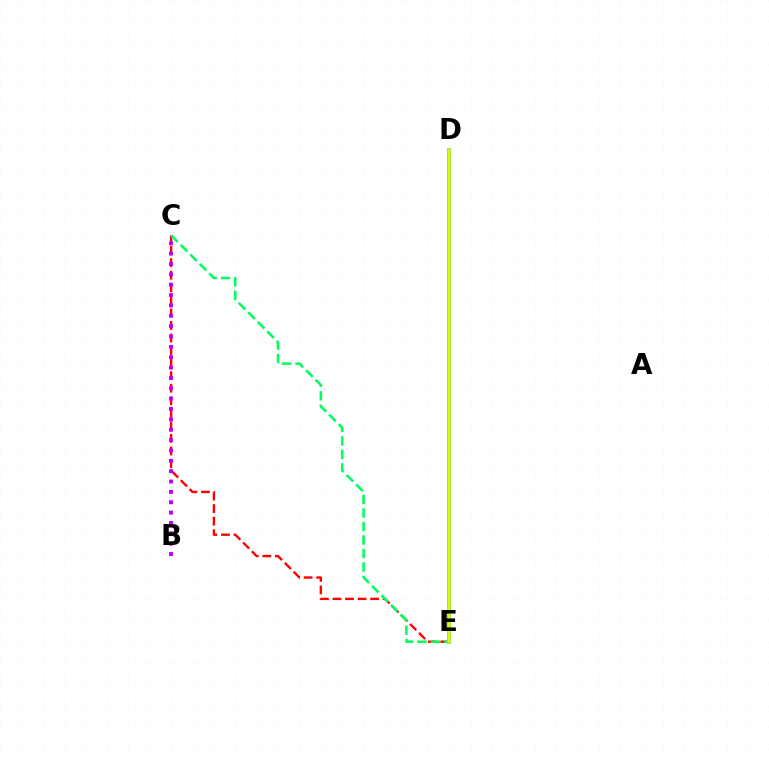{('D', 'E'): [{'color': '#0074ff', 'line_style': 'solid', 'thickness': 2.7}, {'color': '#d1ff00', 'line_style': 'solid', 'thickness': 2.53}], ('C', 'E'): [{'color': '#ff0000', 'line_style': 'dashed', 'thickness': 1.71}, {'color': '#00ff5c', 'line_style': 'dashed', 'thickness': 1.83}], ('B', 'C'): [{'color': '#b900ff', 'line_style': 'dotted', 'thickness': 2.81}]}